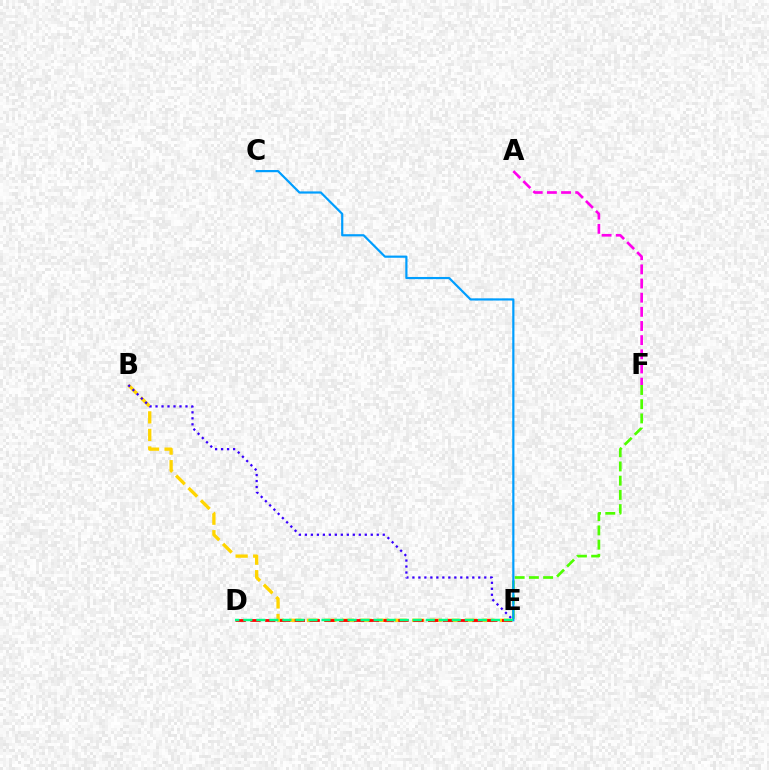{('A', 'F'): [{'color': '#ff00ed', 'line_style': 'dashed', 'thickness': 1.92}], ('B', 'E'): [{'color': '#ffd500', 'line_style': 'dashed', 'thickness': 2.38}, {'color': '#3700ff', 'line_style': 'dotted', 'thickness': 1.63}], ('E', 'F'): [{'color': '#4fff00', 'line_style': 'dashed', 'thickness': 1.93}], ('D', 'E'): [{'color': '#ff0000', 'line_style': 'dashed', 'thickness': 2.01}, {'color': '#00ff86', 'line_style': 'dashed', 'thickness': 1.77}], ('C', 'E'): [{'color': '#009eff', 'line_style': 'solid', 'thickness': 1.58}]}